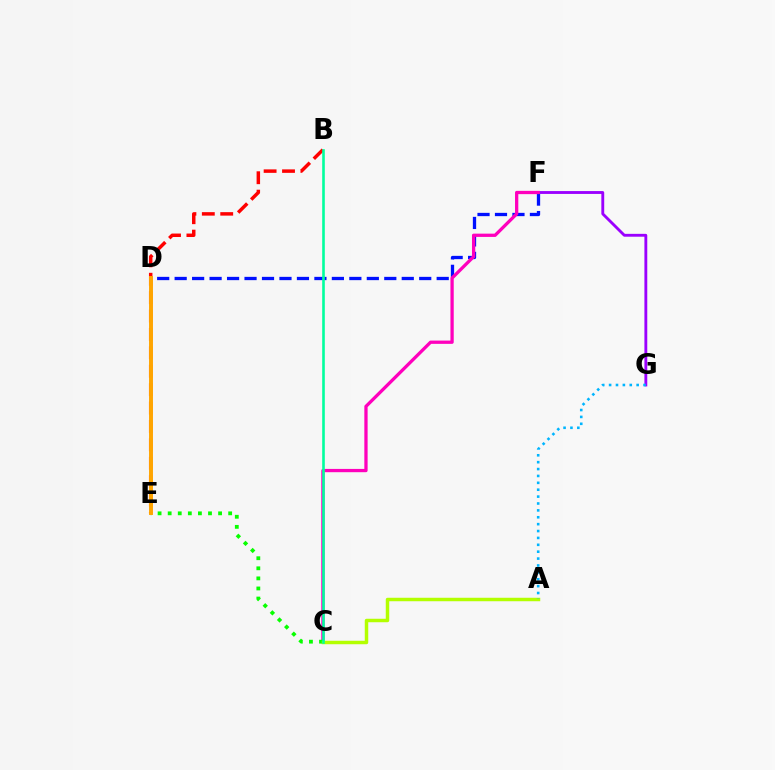{('D', 'F'): [{'color': '#0010ff', 'line_style': 'dashed', 'thickness': 2.37}], ('F', 'G'): [{'color': '#9b00ff', 'line_style': 'solid', 'thickness': 2.06}], ('C', 'F'): [{'color': '#ff00bd', 'line_style': 'solid', 'thickness': 2.36}], ('C', 'E'): [{'color': '#08ff00', 'line_style': 'dotted', 'thickness': 2.74}], ('A', 'C'): [{'color': '#b3ff00', 'line_style': 'solid', 'thickness': 2.5}], ('B', 'E'): [{'color': '#ff0000', 'line_style': 'dashed', 'thickness': 2.5}], ('B', 'C'): [{'color': '#00ff9d', 'line_style': 'solid', 'thickness': 1.88}], ('D', 'E'): [{'color': '#ffa500', 'line_style': 'solid', 'thickness': 2.83}], ('A', 'G'): [{'color': '#00b5ff', 'line_style': 'dotted', 'thickness': 1.87}]}